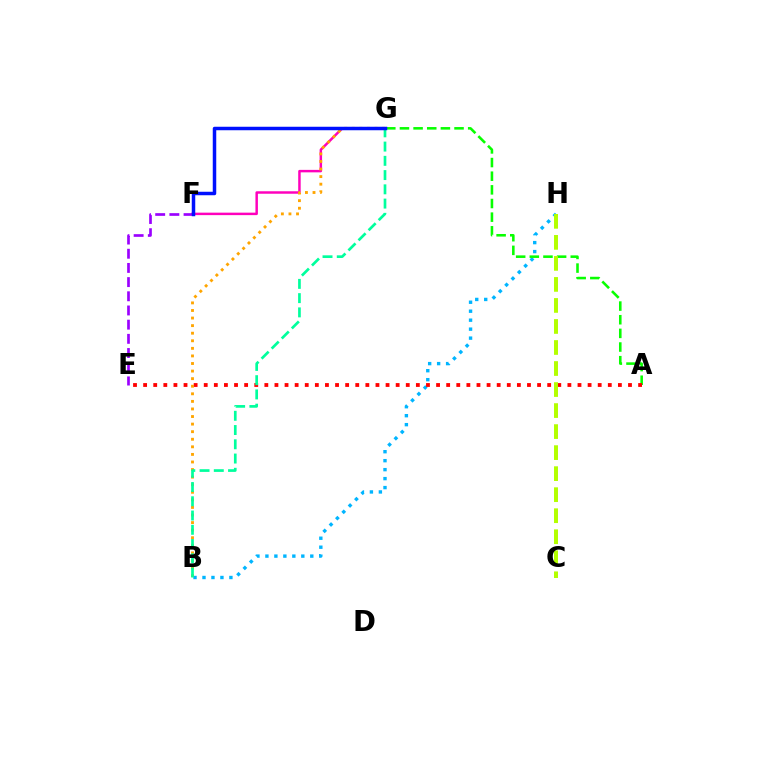{('F', 'G'): [{'color': '#ff00bd', 'line_style': 'solid', 'thickness': 1.78}, {'color': '#0010ff', 'line_style': 'solid', 'thickness': 2.51}], ('E', 'F'): [{'color': '#9b00ff', 'line_style': 'dashed', 'thickness': 1.93}], ('B', 'H'): [{'color': '#00b5ff', 'line_style': 'dotted', 'thickness': 2.44}], ('A', 'G'): [{'color': '#08ff00', 'line_style': 'dashed', 'thickness': 1.85}], ('A', 'E'): [{'color': '#ff0000', 'line_style': 'dotted', 'thickness': 2.74}], ('B', 'G'): [{'color': '#ffa500', 'line_style': 'dotted', 'thickness': 2.06}, {'color': '#00ff9d', 'line_style': 'dashed', 'thickness': 1.94}], ('C', 'H'): [{'color': '#b3ff00', 'line_style': 'dashed', 'thickness': 2.86}]}